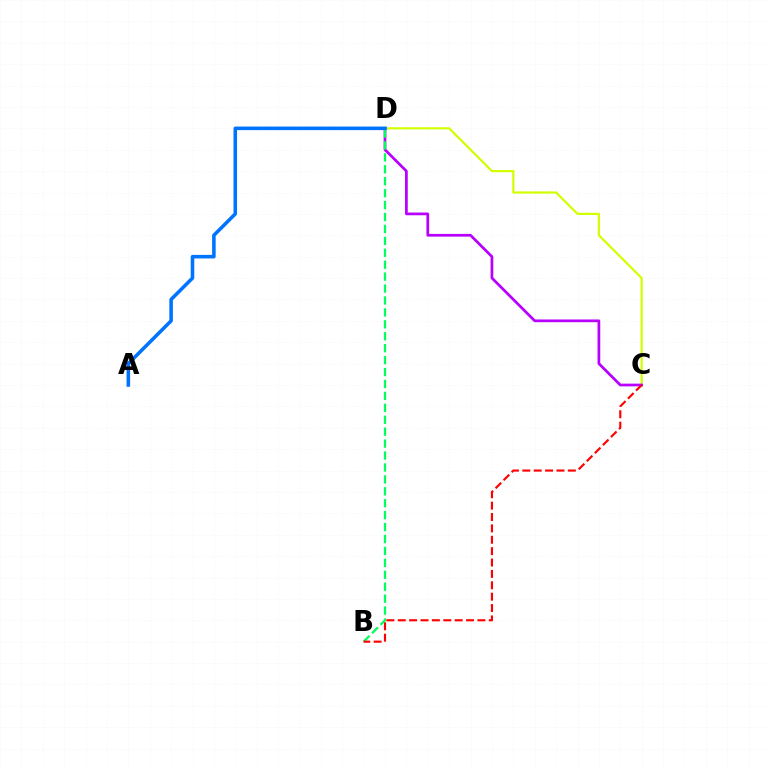{('C', 'D'): [{'color': '#d1ff00', 'line_style': 'solid', 'thickness': 1.59}, {'color': '#b900ff', 'line_style': 'solid', 'thickness': 1.96}], ('B', 'D'): [{'color': '#00ff5c', 'line_style': 'dashed', 'thickness': 1.62}], ('B', 'C'): [{'color': '#ff0000', 'line_style': 'dashed', 'thickness': 1.55}], ('A', 'D'): [{'color': '#0074ff', 'line_style': 'solid', 'thickness': 2.56}]}